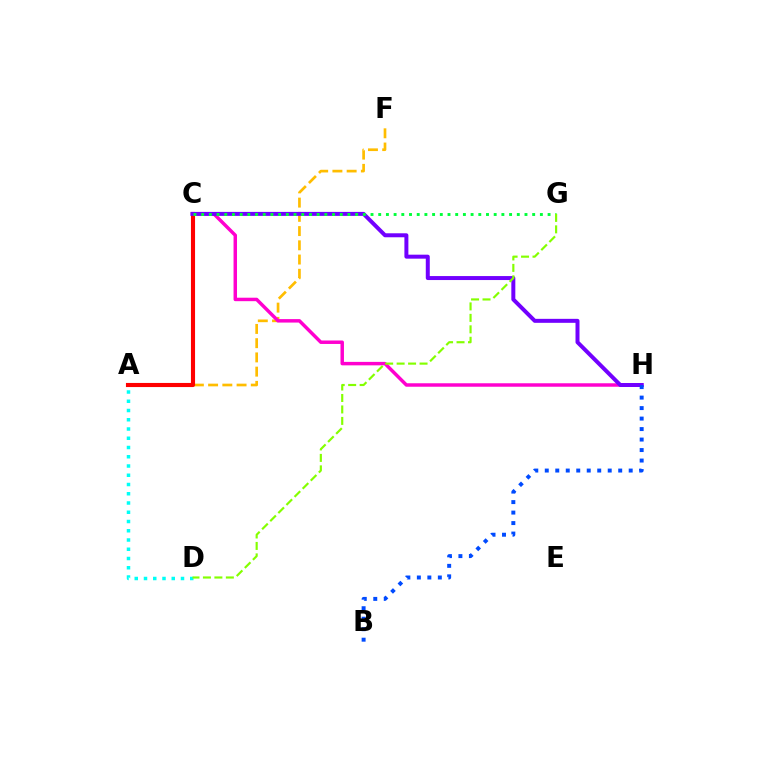{('A', 'F'): [{'color': '#ffbd00', 'line_style': 'dashed', 'thickness': 1.93}], ('C', 'H'): [{'color': '#ff00cf', 'line_style': 'solid', 'thickness': 2.5}, {'color': '#7200ff', 'line_style': 'solid', 'thickness': 2.87}], ('A', 'D'): [{'color': '#00fff6', 'line_style': 'dotted', 'thickness': 2.51}], ('A', 'C'): [{'color': '#ff0000', 'line_style': 'solid', 'thickness': 2.96}], ('B', 'H'): [{'color': '#004bff', 'line_style': 'dotted', 'thickness': 2.85}], ('C', 'G'): [{'color': '#00ff39', 'line_style': 'dotted', 'thickness': 2.09}], ('D', 'G'): [{'color': '#84ff00', 'line_style': 'dashed', 'thickness': 1.56}]}